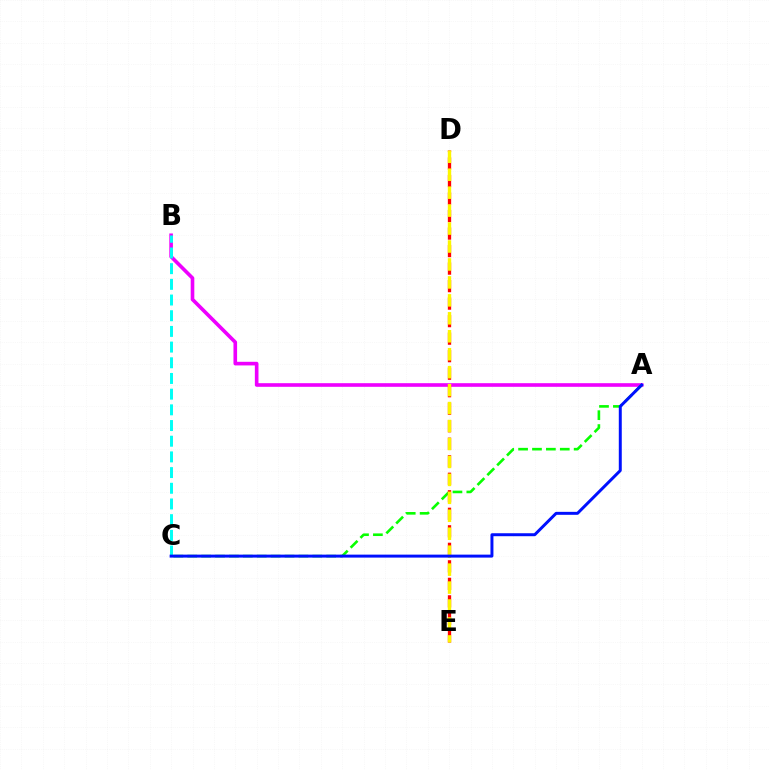{('A', 'B'): [{'color': '#ee00ff', 'line_style': 'solid', 'thickness': 2.61}], ('A', 'C'): [{'color': '#08ff00', 'line_style': 'dashed', 'thickness': 1.89}, {'color': '#0010ff', 'line_style': 'solid', 'thickness': 2.14}], ('D', 'E'): [{'color': '#ff0000', 'line_style': 'dashed', 'thickness': 2.38}, {'color': '#fcf500', 'line_style': 'dashed', 'thickness': 2.44}], ('B', 'C'): [{'color': '#00fff6', 'line_style': 'dashed', 'thickness': 2.13}]}